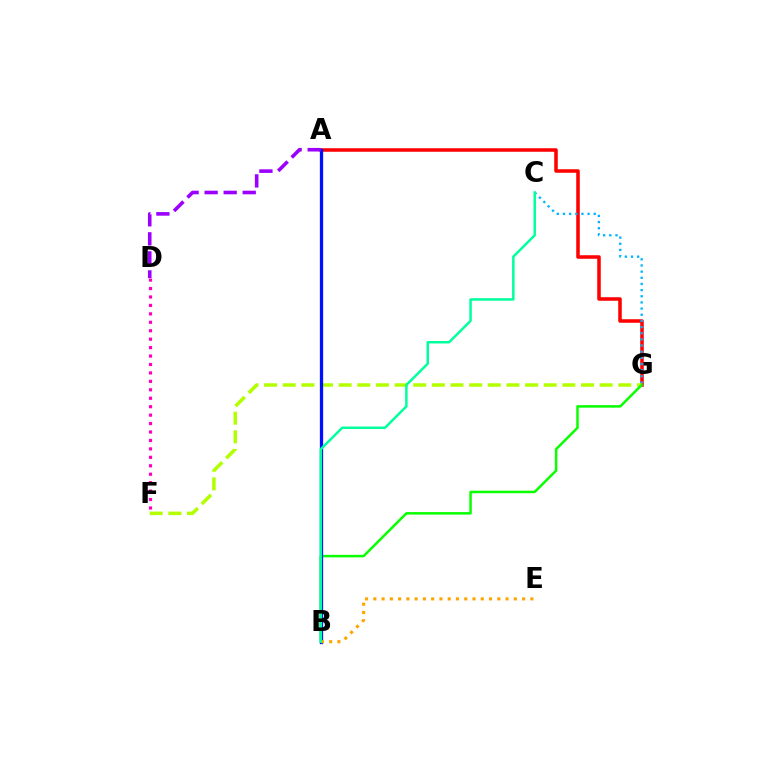{('A', 'G'): [{'color': '#ff0000', 'line_style': 'solid', 'thickness': 2.55}], ('C', 'G'): [{'color': '#00b5ff', 'line_style': 'dotted', 'thickness': 1.67}], ('F', 'G'): [{'color': '#b3ff00', 'line_style': 'dashed', 'thickness': 2.53}], ('B', 'G'): [{'color': '#08ff00', 'line_style': 'solid', 'thickness': 1.8}], ('A', 'B'): [{'color': '#0010ff', 'line_style': 'solid', 'thickness': 2.36}], ('B', 'E'): [{'color': '#ffa500', 'line_style': 'dotted', 'thickness': 2.25}], ('B', 'C'): [{'color': '#00ff9d', 'line_style': 'solid', 'thickness': 1.79}], ('A', 'D'): [{'color': '#9b00ff', 'line_style': 'dashed', 'thickness': 2.59}], ('D', 'F'): [{'color': '#ff00bd', 'line_style': 'dotted', 'thickness': 2.29}]}